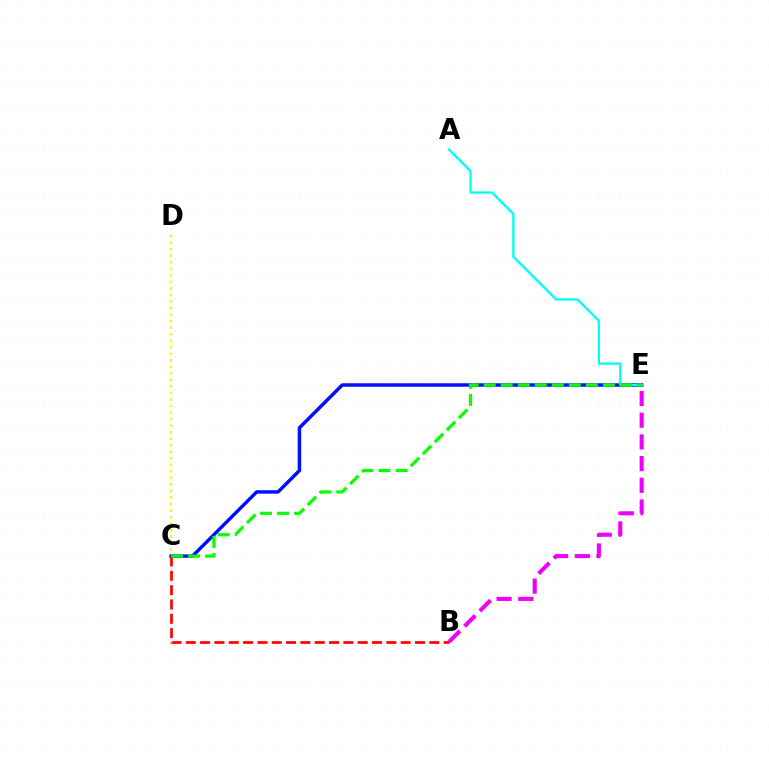{('C', 'D'): [{'color': '#fcf500', 'line_style': 'dotted', 'thickness': 1.77}], ('C', 'E'): [{'color': '#0010ff', 'line_style': 'solid', 'thickness': 2.49}, {'color': '#08ff00', 'line_style': 'dashed', 'thickness': 2.31}], ('A', 'E'): [{'color': '#00fff6', 'line_style': 'solid', 'thickness': 1.66}], ('B', 'C'): [{'color': '#ff0000', 'line_style': 'dashed', 'thickness': 1.95}], ('B', 'E'): [{'color': '#ee00ff', 'line_style': 'dashed', 'thickness': 2.95}]}